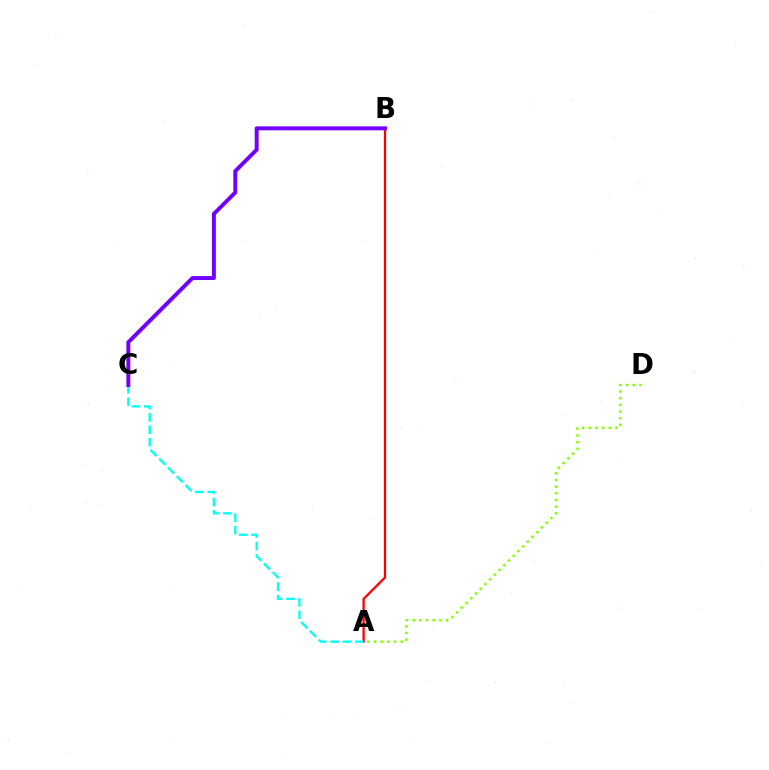{('A', 'B'): [{'color': '#ff0000', 'line_style': 'solid', 'thickness': 1.64}], ('A', 'D'): [{'color': '#84ff00', 'line_style': 'dotted', 'thickness': 1.81}], ('A', 'C'): [{'color': '#00fff6', 'line_style': 'dashed', 'thickness': 1.68}], ('B', 'C'): [{'color': '#7200ff', 'line_style': 'solid', 'thickness': 2.84}]}